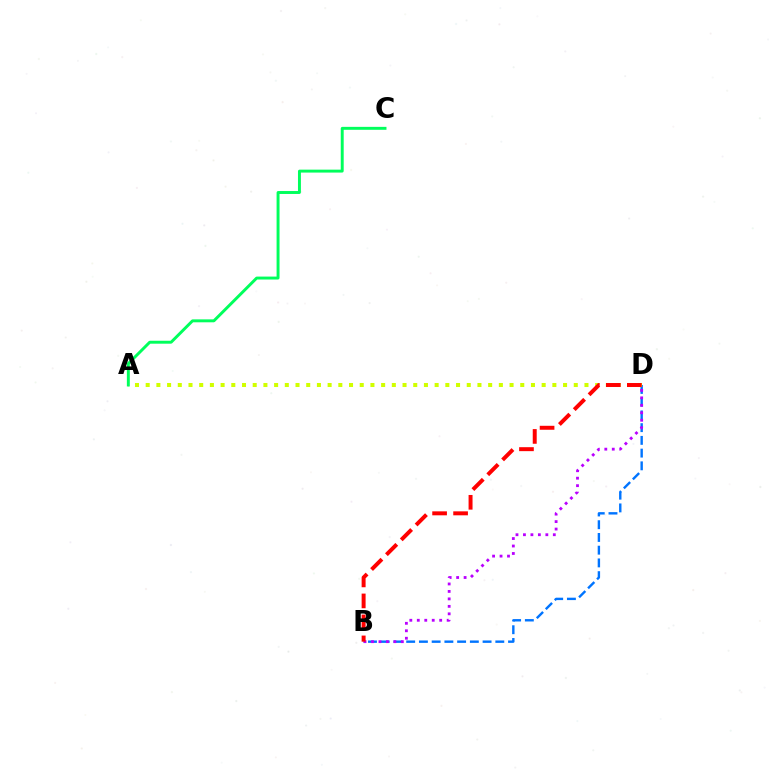{('B', 'D'): [{'color': '#0074ff', 'line_style': 'dashed', 'thickness': 1.73}, {'color': '#b900ff', 'line_style': 'dotted', 'thickness': 2.03}, {'color': '#ff0000', 'line_style': 'dashed', 'thickness': 2.85}], ('A', 'D'): [{'color': '#d1ff00', 'line_style': 'dotted', 'thickness': 2.91}], ('A', 'C'): [{'color': '#00ff5c', 'line_style': 'solid', 'thickness': 2.11}]}